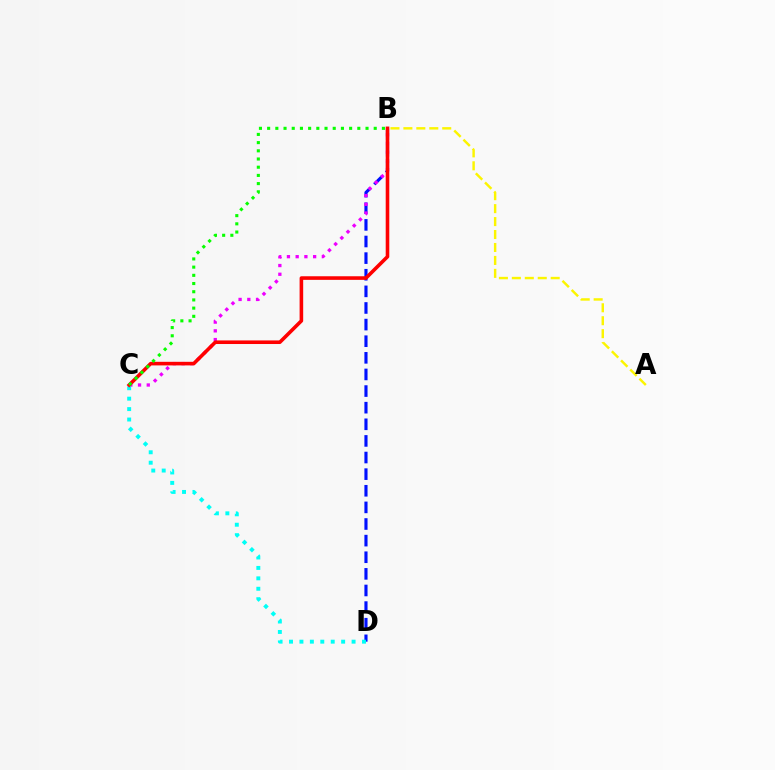{('B', 'D'): [{'color': '#0010ff', 'line_style': 'dashed', 'thickness': 2.26}], ('A', 'B'): [{'color': '#fcf500', 'line_style': 'dashed', 'thickness': 1.76}], ('B', 'C'): [{'color': '#ee00ff', 'line_style': 'dotted', 'thickness': 2.37}, {'color': '#ff0000', 'line_style': 'solid', 'thickness': 2.59}, {'color': '#08ff00', 'line_style': 'dotted', 'thickness': 2.23}], ('C', 'D'): [{'color': '#00fff6', 'line_style': 'dotted', 'thickness': 2.83}]}